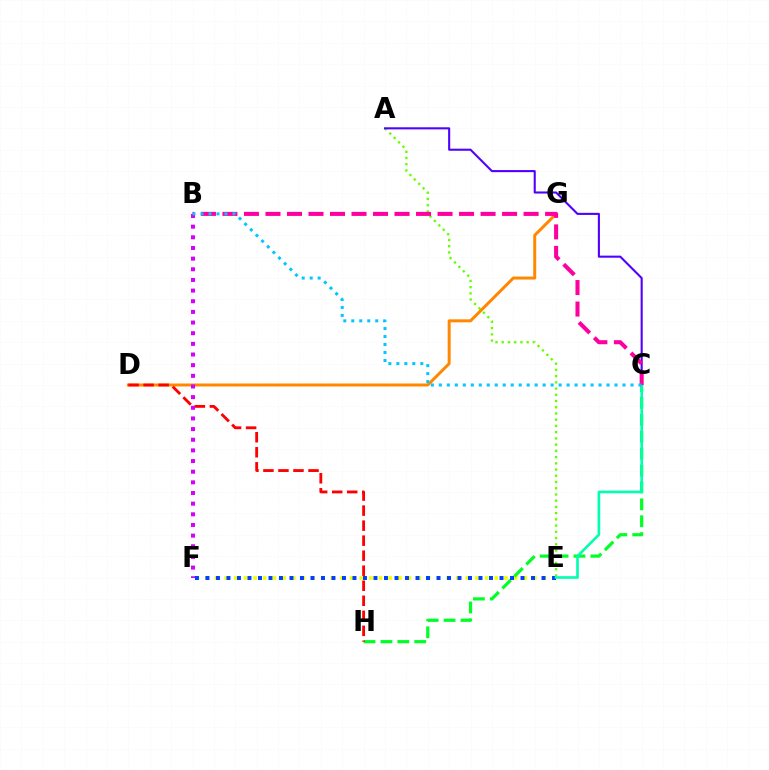{('E', 'F'): [{'color': '#eeff00', 'line_style': 'dotted', 'thickness': 2.62}, {'color': '#003fff', 'line_style': 'dotted', 'thickness': 2.85}], ('C', 'H'): [{'color': '#00ff27', 'line_style': 'dashed', 'thickness': 2.3}], ('D', 'G'): [{'color': '#ff8800', 'line_style': 'solid', 'thickness': 2.15}], ('A', 'E'): [{'color': '#66ff00', 'line_style': 'dotted', 'thickness': 1.69}], ('D', 'H'): [{'color': '#ff0000', 'line_style': 'dashed', 'thickness': 2.04}], ('A', 'C'): [{'color': '#4f00ff', 'line_style': 'solid', 'thickness': 1.5}], ('C', 'E'): [{'color': '#00ffaf', 'line_style': 'solid', 'thickness': 1.9}], ('B', 'F'): [{'color': '#d600ff', 'line_style': 'dotted', 'thickness': 2.89}], ('B', 'C'): [{'color': '#ff00a0', 'line_style': 'dashed', 'thickness': 2.92}, {'color': '#00c7ff', 'line_style': 'dotted', 'thickness': 2.17}]}